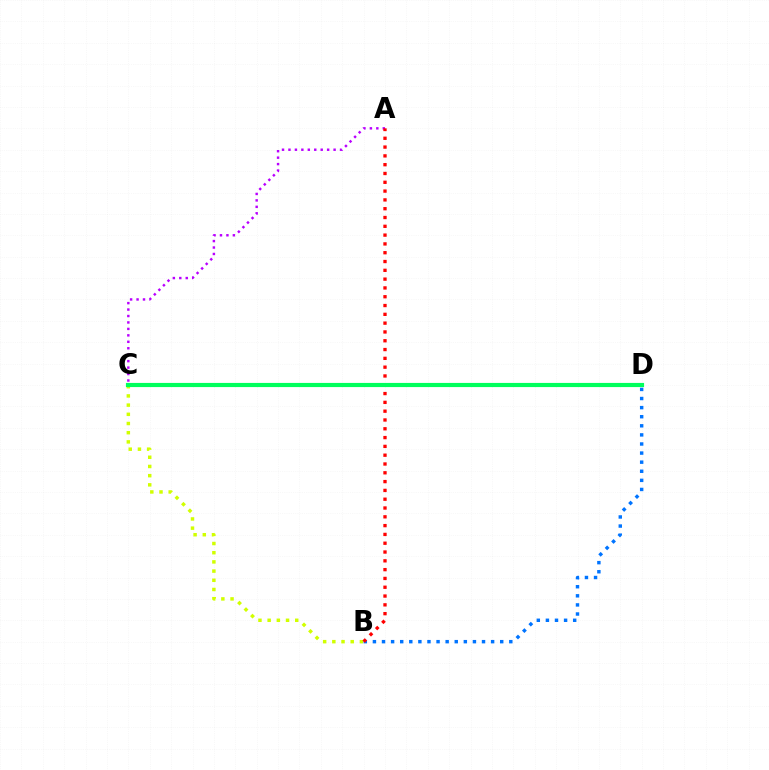{('B', 'C'): [{'color': '#d1ff00', 'line_style': 'dotted', 'thickness': 2.5}], ('A', 'C'): [{'color': '#b900ff', 'line_style': 'dotted', 'thickness': 1.75}], ('B', 'D'): [{'color': '#0074ff', 'line_style': 'dotted', 'thickness': 2.47}], ('A', 'B'): [{'color': '#ff0000', 'line_style': 'dotted', 'thickness': 2.39}], ('C', 'D'): [{'color': '#00ff5c', 'line_style': 'solid', 'thickness': 2.99}]}